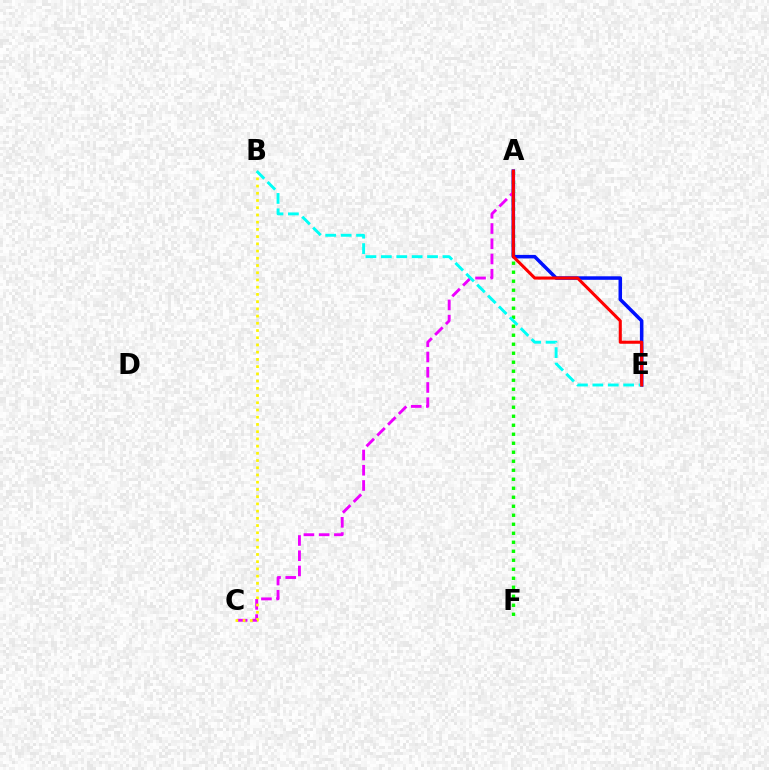{('A', 'F'): [{'color': '#08ff00', 'line_style': 'dotted', 'thickness': 2.45}], ('A', 'E'): [{'color': '#0010ff', 'line_style': 'solid', 'thickness': 2.54}, {'color': '#ff0000', 'line_style': 'solid', 'thickness': 2.21}], ('A', 'C'): [{'color': '#ee00ff', 'line_style': 'dashed', 'thickness': 2.07}], ('B', 'C'): [{'color': '#fcf500', 'line_style': 'dotted', 'thickness': 1.96}], ('B', 'E'): [{'color': '#00fff6', 'line_style': 'dashed', 'thickness': 2.09}]}